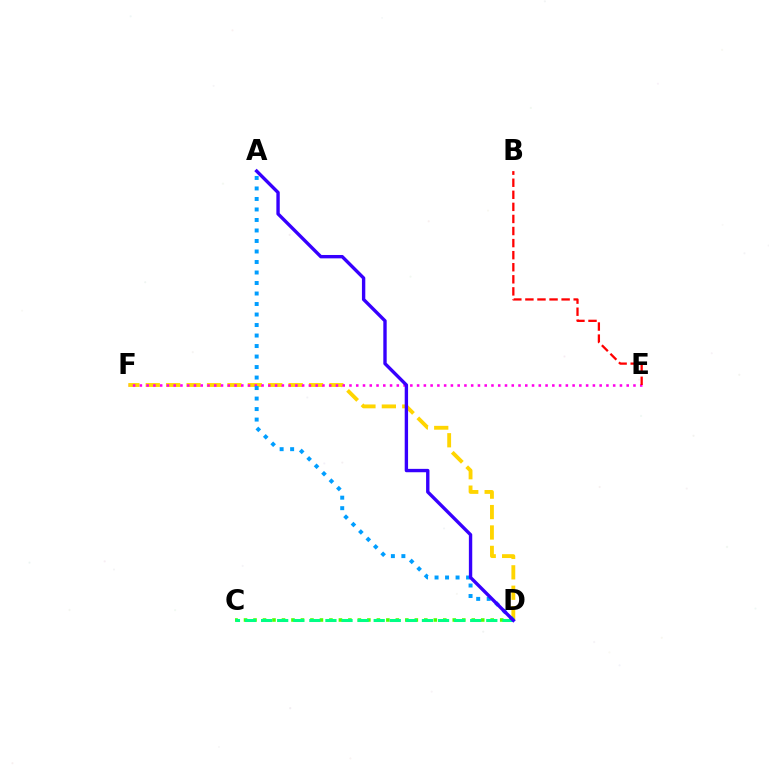{('D', 'F'): [{'color': '#ffd500', 'line_style': 'dashed', 'thickness': 2.77}], ('C', 'D'): [{'color': '#4fff00', 'line_style': 'dotted', 'thickness': 2.58}, {'color': '#00ff86', 'line_style': 'dashed', 'thickness': 2.19}], ('E', 'F'): [{'color': '#ff00ed', 'line_style': 'dotted', 'thickness': 1.84}], ('A', 'D'): [{'color': '#009eff', 'line_style': 'dotted', 'thickness': 2.85}, {'color': '#3700ff', 'line_style': 'solid', 'thickness': 2.43}], ('B', 'E'): [{'color': '#ff0000', 'line_style': 'dashed', 'thickness': 1.64}]}